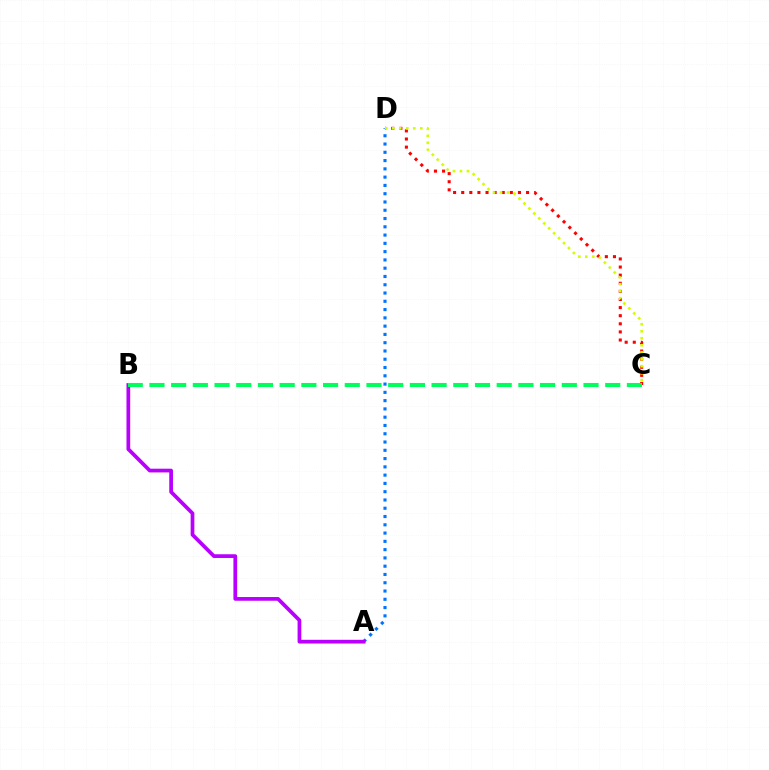{('C', 'D'): [{'color': '#ff0000', 'line_style': 'dotted', 'thickness': 2.2}, {'color': '#d1ff00', 'line_style': 'dotted', 'thickness': 1.9}], ('A', 'D'): [{'color': '#0074ff', 'line_style': 'dotted', 'thickness': 2.25}], ('A', 'B'): [{'color': '#b900ff', 'line_style': 'solid', 'thickness': 2.68}], ('B', 'C'): [{'color': '#00ff5c', 'line_style': 'dashed', 'thickness': 2.95}]}